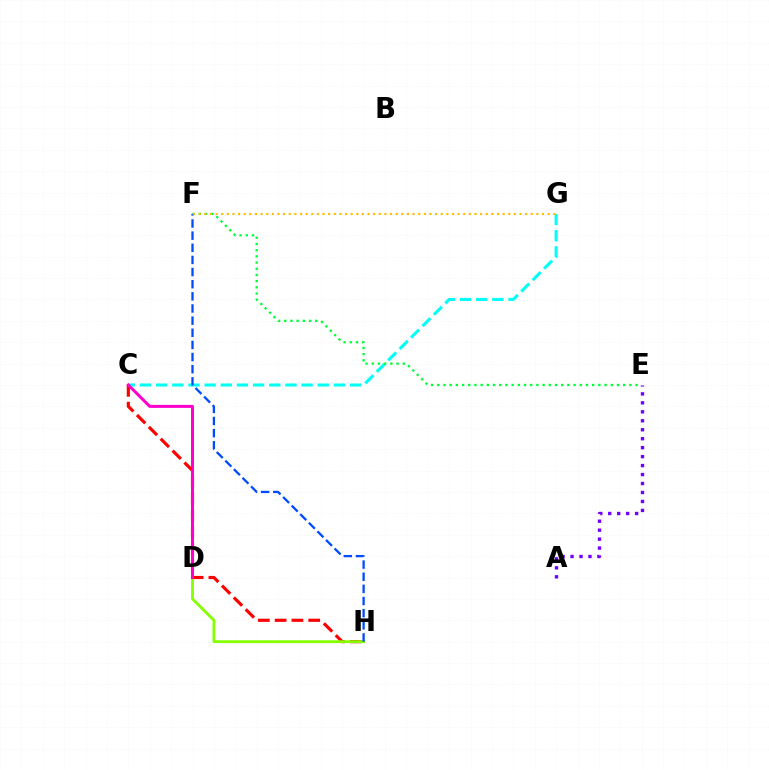{('A', 'E'): [{'color': '#7200ff', 'line_style': 'dotted', 'thickness': 2.44}], ('C', 'H'): [{'color': '#ff0000', 'line_style': 'dashed', 'thickness': 2.28}], ('C', 'G'): [{'color': '#00fff6', 'line_style': 'dashed', 'thickness': 2.2}], ('D', 'H'): [{'color': '#84ff00', 'line_style': 'solid', 'thickness': 2.01}], ('C', 'D'): [{'color': '#ff00cf', 'line_style': 'solid', 'thickness': 2.16}], ('E', 'F'): [{'color': '#00ff39', 'line_style': 'dotted', 'thickness': 1.68}], ('F', 'H'): [{'color': '#004bff', 'line_style': 'dashed', 'thickness': 1.65}], ('F', 'G'): [{'color': '#ffbd00', 'line_style': 'dotted', 'thickness': 1.53}]}